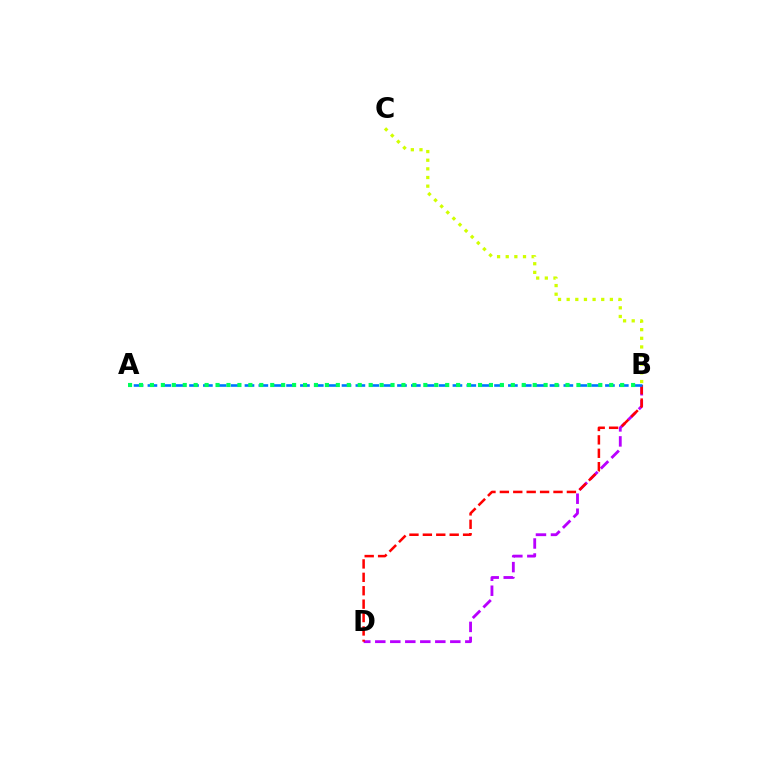{('B', 'D'): [{'color': '#b900ff', 'line_style': 'dashed', 'thickness': 2.04}, {'color': '#ff0000', 'line_style': 'dashed', 'thickness': 1.82}], ('B', 'C'): [{'color': '#d1ff00', 'line_style': 'dotted', 'thickness': 2.35}], ('A', 'B'): [{'color': '#0074ff', 'line_style': 'dashed', 'thickness': 1.88}, {'color': '#00ff5c', 'line_style': 'dotted', 'thickness': 2.97}]}